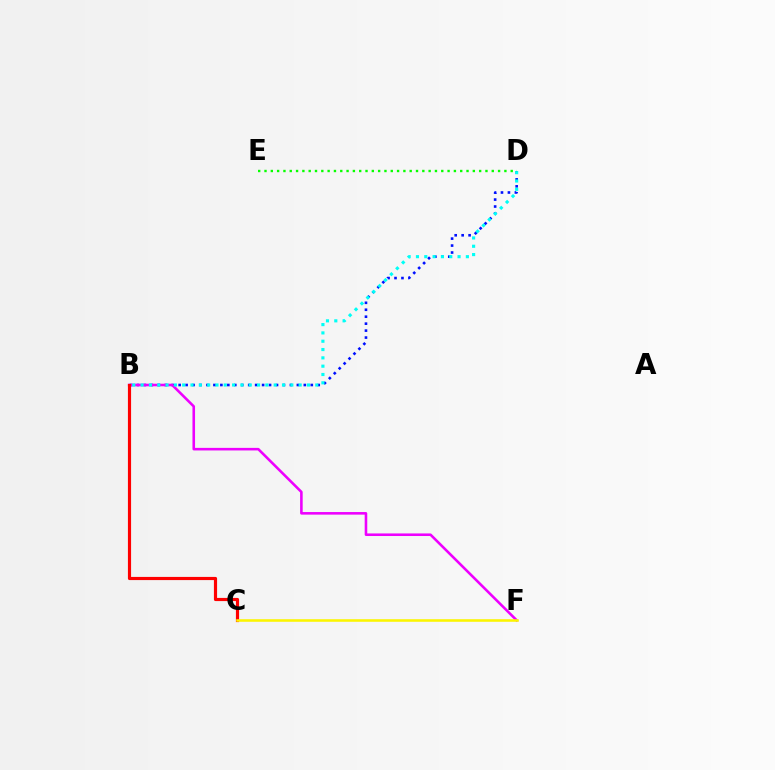{('B', 'D'): [{'color': '#0010ff', 'line_style': 'dotted', 'thickness': 1.89}, {'color': '#00fff6', 'line_style': 'dotted', 'thickness': 2.26}], ('B', 'F'): [{'color': '#ee00ff', 'line_style': 'solid', 'thickness': 1.86}], ('B', 'C'): [{'color': '#ff0000', 'line_style': 'solid', 'thickness': 2.28}], ('C', 'F'): [{'color': '#fcf500', 'line_style': 'solid', 'thickness': 1.85}], ('D', 'E'): [{'color': '#08ff00', 'line_style': 'dotted', 'thickness': 1.72}]}